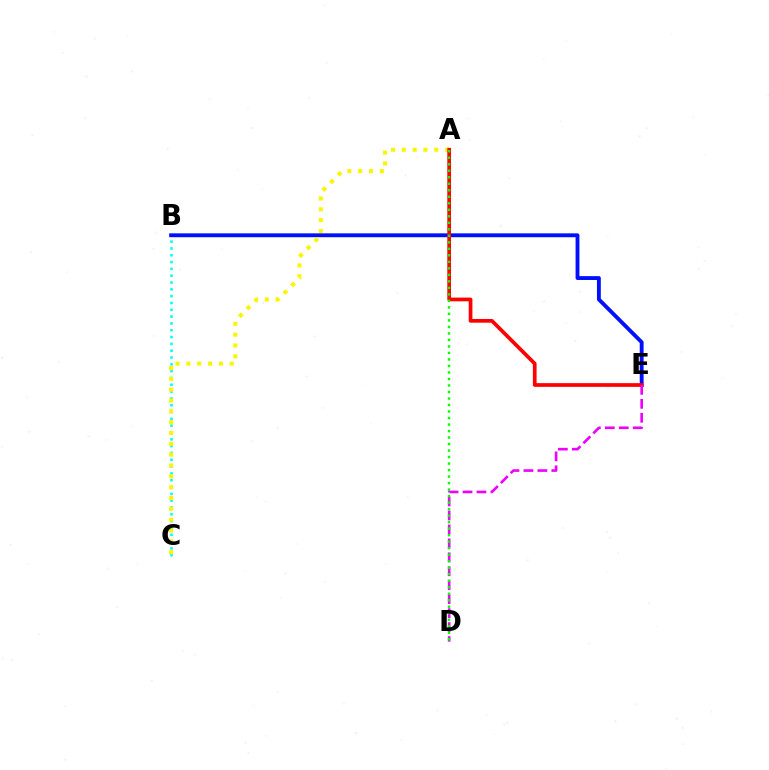{('B', 'C'): [{'color': '#00fff6', 'line_style': 'dotted', 'thickness': 1.85}], ('B', 'E'): [{'color': '#0010ff', 'line_style': 'solid', 'thickness': 2.78}], ('A', 'C'): [{'color': '#fcf500', 'line_style': 'dotted', 'thickness': 2.94}], ('A', 'E'): [{'color': '#ff0000', 'line_style': 'solid', 'thickness': 2.67}], ('D', 'E'): [{'color': '#ee00ff', 'line_style': 'dashed', 'thickness': 1.9}], ('A', 'D'): [{'color': '#08ff00', 'line_style': 'dotted', 'thickness': 1.77}]}